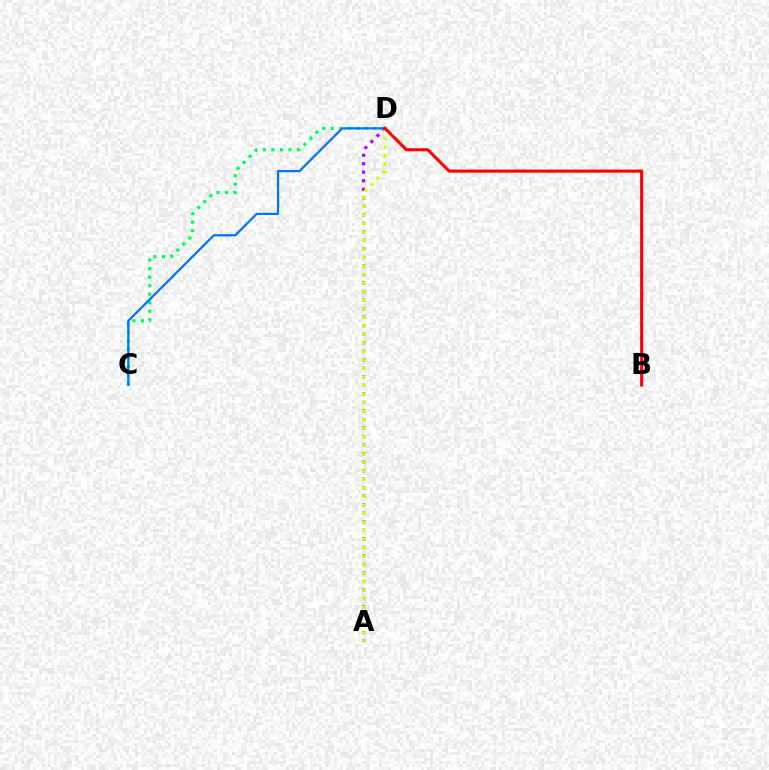{('C', 'D'): [{'color': '#00ff5c', 'line_style': 'dotted', 'thickness': 2.32}, {'color': '#0074ff', 'line_style': 'solid', 'thickness': 1.61}], ('A', 'D'): [{'color': '#b900ff', 'line_style': 'dotted', 'thickness': 2.32}, {'color': '#d1ff00', 'line_style': 'dotted', 'thickness': 2.32}], ('B', 'D'): [{'color': '#ff0000', 'line_style': 'solid', 'thickness': 2.22}]}